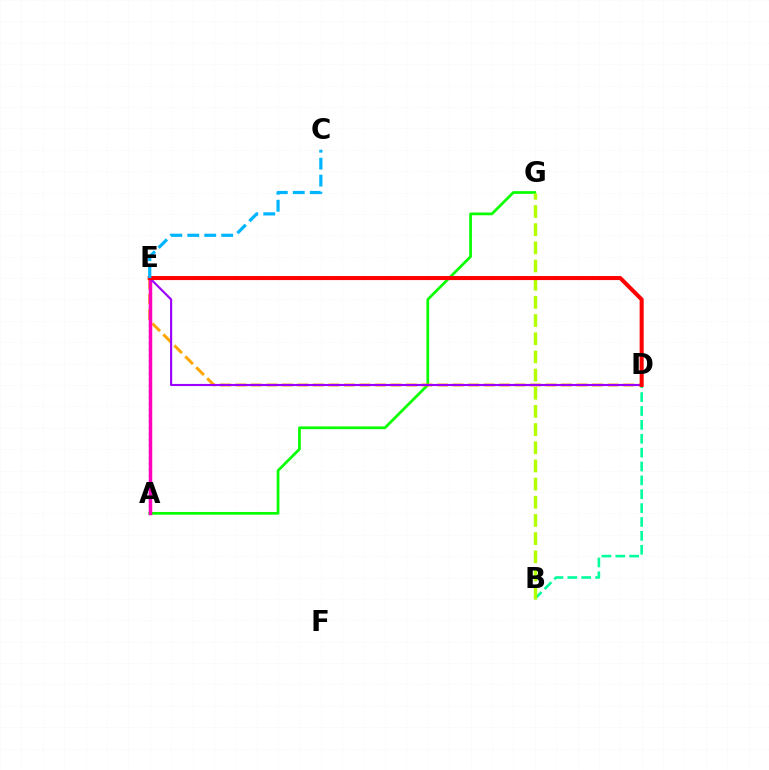{('A', 'E'): [{'color': '#0010ff', 'line_style': 'dotted', 'thickness': 1.63}, {'color': '#ff00bd', 'line_style': 'solid', 'thickness': 2.5}], ('A', 'G'): [{'color': '#08ff00', 'line_style': 'solid', 'thickness': 1.96}], ('B', 'D'): [{'color': '#00ff9d', 'line_style': 'dashed', 'thickness': 1.88}], ('D', 'E'): [{'color': '#ffa500', 'line_style': 'dashed', 'thickness': 2.11}, {'color': '#9b00ff', 'line_style': 'solid', 'thickness': 1.54}, {'color': '#ff0000', 'line_style': 'solid', 'thickness': 2.91}], ('B', 'G'): [{'color': '#b3ff00', 'line_style': 'dashed', 'thickness': 2.47}], ('C', 'E'): [{'color': '#00b5ff', 'line_style': 'dashed', 'thickness': 2.3}]}